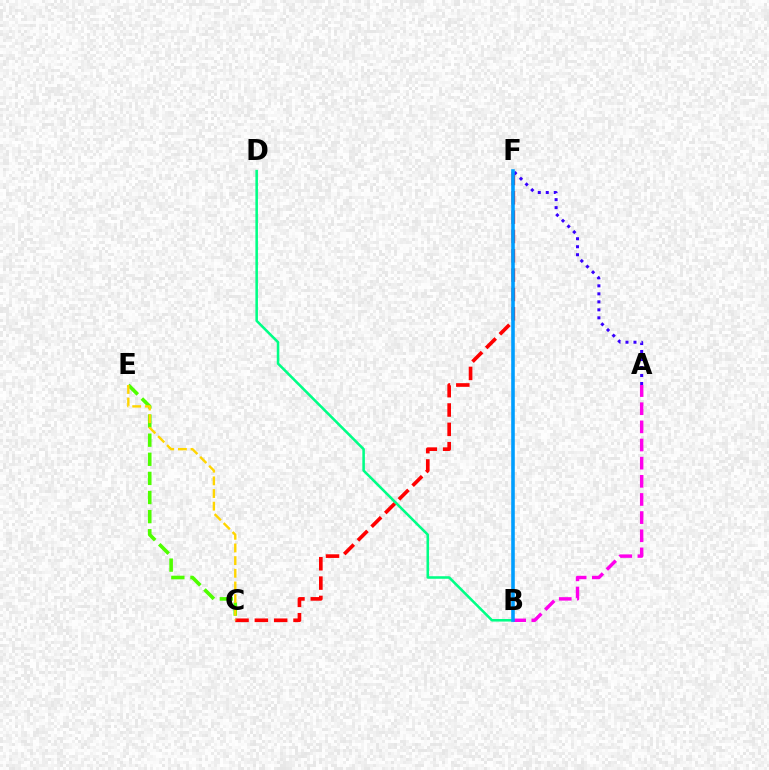{('B', 'D'): [{'color': '#00ff86', 'line_style': 'solid', 'thickness': 1.84}], ('A', 'B'): [{'color': '#ff00ed', 'line_style': 'dashed', 'thickness': 2.47}], ('C', 'F'): [{'color': '#ff0000', 'line_style': 'dashed', 'thickness': 2.63}], ('A', 'F'): [{'color': '#3700ff', 'line_style': 'dotted', 'thickness': 2.17}], ('B', 'F'): [{'color': '#009eff', 'line_style': 'solid', 'thickness': 2.58}], ('C', 'E'): [{'color': '#4fff00', 'line_style': 'dashed', 'thickness': 2.6}, {'color': '#ffd500', 'line_style': 'dashed', 'thickness': 1.72}]}